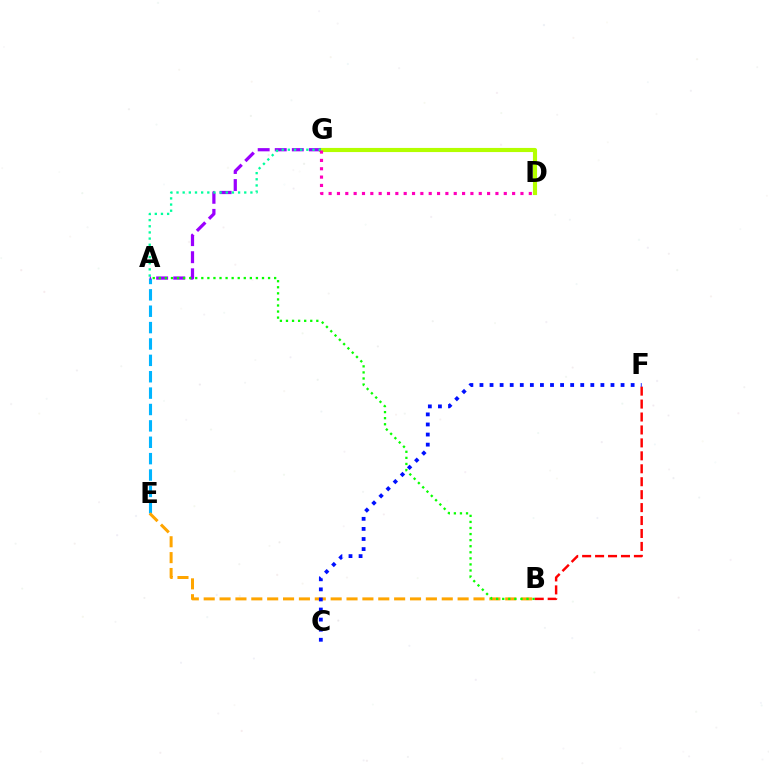{('D', 'G'): [{'color': '#b3ff00', 'line_style': 'solid', 'thickness': 2.97}, {'color': '#ff00bd', 'line_style': 'dotted', 'thickness': 2.27}], ('A', 'E'): [{'color': '#00b5ff', 'line_style': 'dashed', 'thickness': 2.23}], ('B', 'E'): [{'color': '#ffa500', 'line_style': 'dashed', 'thickness': 2.16}], ('A', 'G'): [{'color': '#9b00ff', 'line_style': 'dashed', 'thickness': 2.32}, {'color': '#00ff9d', 'line_style': 'dotted', 'thickness': 1.67}], ('A', 'B'): [{'color': '#08ff00', 'line_style': 'dotted', 'thickness': 1.65}], ('B', 'F'): [{'color': '#ff0000', 'line_style': 'dashed', 'thickness': 1.76}], ('C', 'F'): [{'color': '#0010ff', 'line_style': 'dotted', 'thickness': 2.74}]}